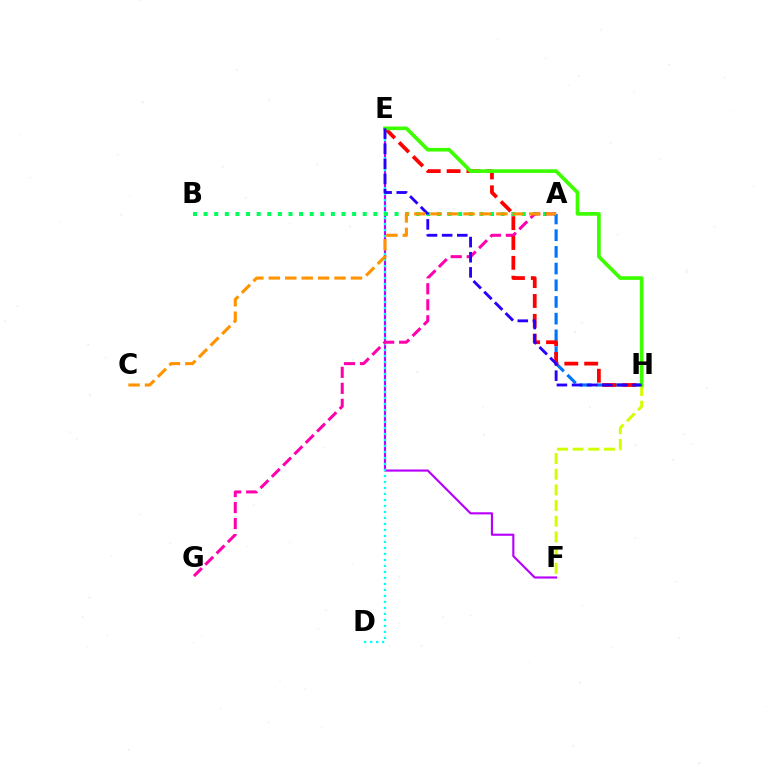{('E', 'F'): [{'color': '#b900ff', 'line_style': 'solid', 'thickness': 1.55}], ('D', 'E'): [{'color': '#00fff6', 'line_style': 'dotted', 'thickness': 1.63}], ('A', 'B'): [{'color': '#00ff5c', 'line_style': 'dotted', 'thickness': 2.88}], ('A', 'G'): [{'color': '#ff00ac', 'line_style': 'dashed', 'thickness': 2.17}], ('A', 'H'): [{'color': '#0074ff', 'line_style': 'dashed', 'thickness': 2.27}], ('F', 'H'): [{'color': '#d1ff00', 'line_style': 'dashed', 'thickness': 2.13}], ('E', 'H'): [{'color': '#ff0000', 'line_style': 'dashed', 'thickness': 2.7}, {'color': '#3dff00', 'line_style': 'solid', 'thickness': 2.65}, {'color': '#2500ff', 'line_style': 'dashed', 'thickness': 2.05}], ('A', 'C'): [{'color': '#ff9400', 'line_style': 'dashed', 'thickness': 2.23}]}